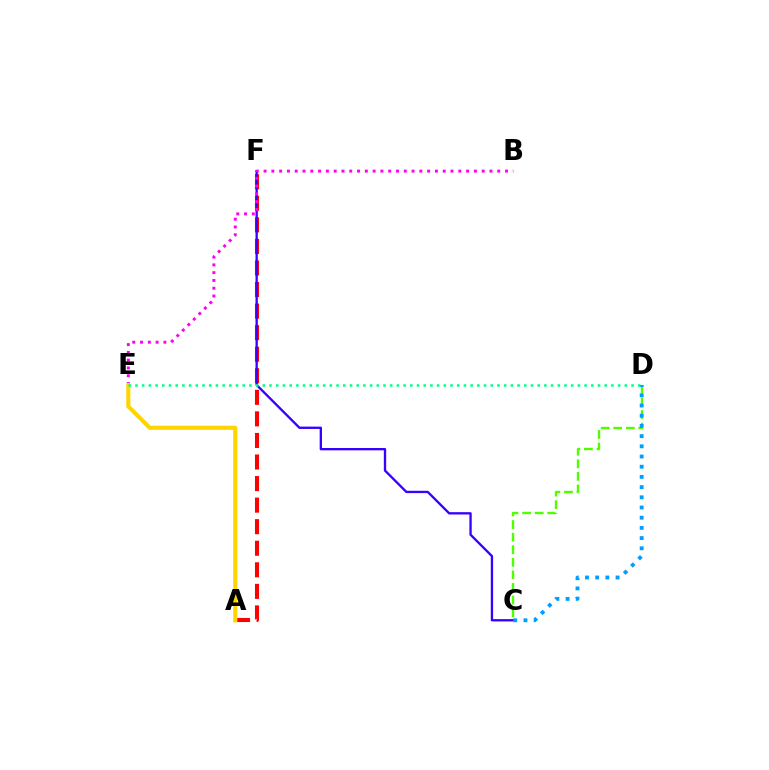{('C', 'D'): [{'color': '#4fff00', 'line_style': 'dashed', 'thickness': 1.71}, {'color': '#009eff', 'line_style': 'dotted', 'thickness': 2.77}], ('A', 'F'): [{'color': '#ff0000', 'line_style': 'dashed', 'thickness': 2.93}], ('C', 'F'): [{'color': '#3700ff', 'line_style': 'solid', 'thickness': 1.68}], ('B', 'E'): [{'color': '#ff00ed', 'line_style': 'dotted', 'thickness': 2.12}], ('A', 'E'): [{'color': '#ffd500', 'line_style': 'solid', 'thickness': 2.96}], ('D', 'E'): [{'color': '#00ff86', 'line_style': 'dotted', 'thickness': 1.82}]}